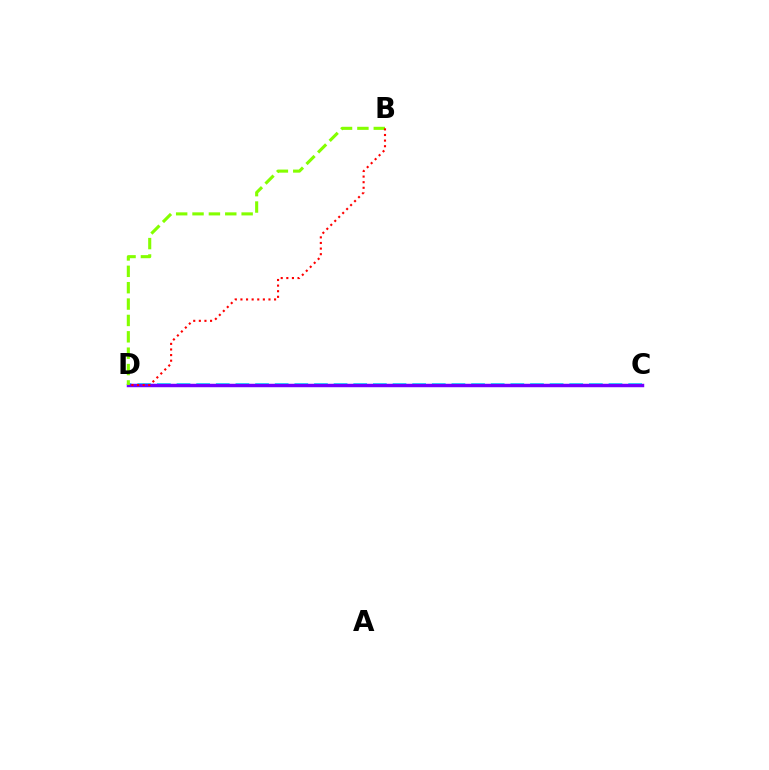{('C', 'D'): [{'color': '#00fff6', 'line_style': 'dashed', 'thickness': 2.67}, {'color': '#7200ff', 'line_style': 'solid', 'thickness': 2.49}], ('B', 'D'): [{'color': '#84ff00', 'line_style': 'dashed', 'thickness': 2.22}, {'color': '#ff0000', 'line_style': 'dotted', 'thickness': 1.52}]}